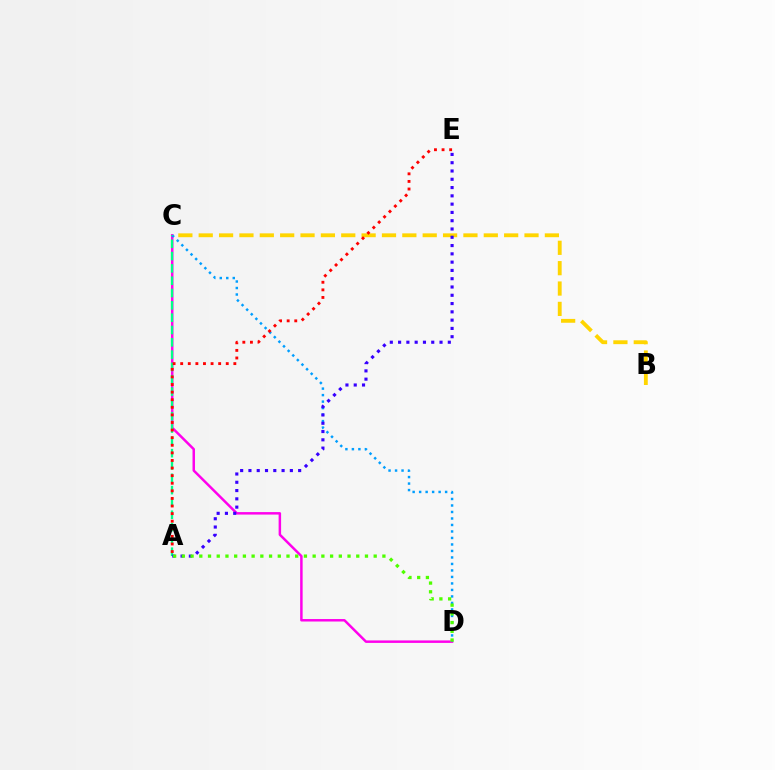{('C', 'D'): [{'color': '#ff00ed', 'line_style': 'solid', 'thickness': 1.78}, {'color': '#009eff', 'line_style': 'dotted', 'thickness': 1.77}], ('A', 'C'): [{'color': '#00ff86', 'line_style': 'dashed', 'thickness': 1.67}], ('B', 'C'): [{'color': '#ffd500', 'line_style': 'dashed', 'thickness': 2.77}], ('A', 'E'): [{'color': '#3700ff', 'line_style': 'dotted', 'thickness': 2.25}, {'color': '#ff0000', 'line_style': 'dotted', 'thickness': 2.06}], ('A', 'D'): [{'color': '#4fff00', 'line_style': 'dotted', 'thickness': 2.37}]}